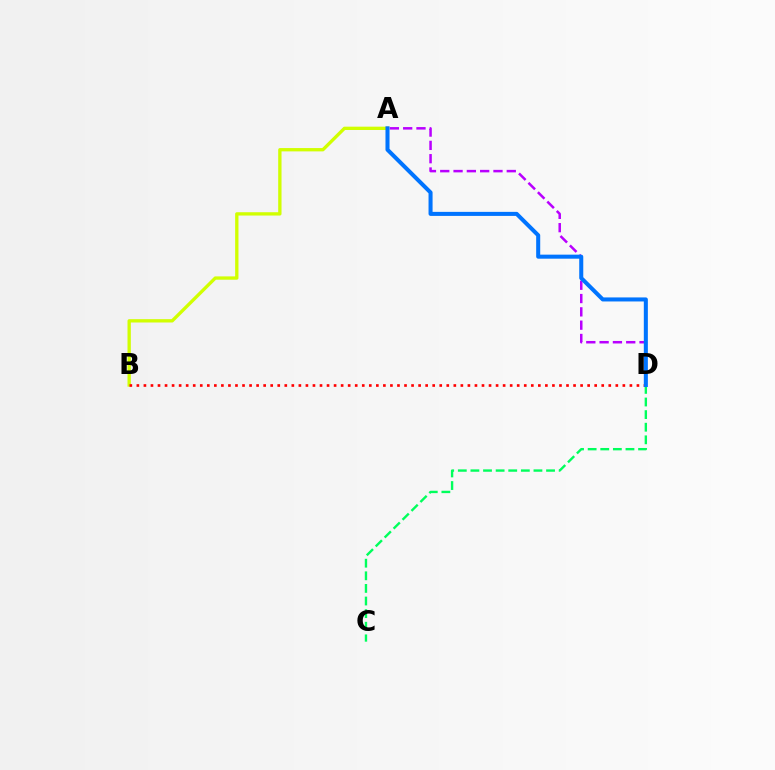{('A', 'B'): [{'color': '#d1ff00', 'line_style': 'solid', 'thickness': 2.39}], ('C', 'D'): [{'color': '#00ff5c', 'line_style': 'dashed', 'thickness': 1.71}], ('A', 'D'): [{'color': '#b900ff', 'line_style': 'dashed', 'thickness': 1.81}, {'color': '#0074ff', 'line_style': 'solid', 'thickness': 2.91}], ('B', 'D'): [{'color': '#ff0000', 'line_style': 'dotted', 'thickness': 1.91}]}